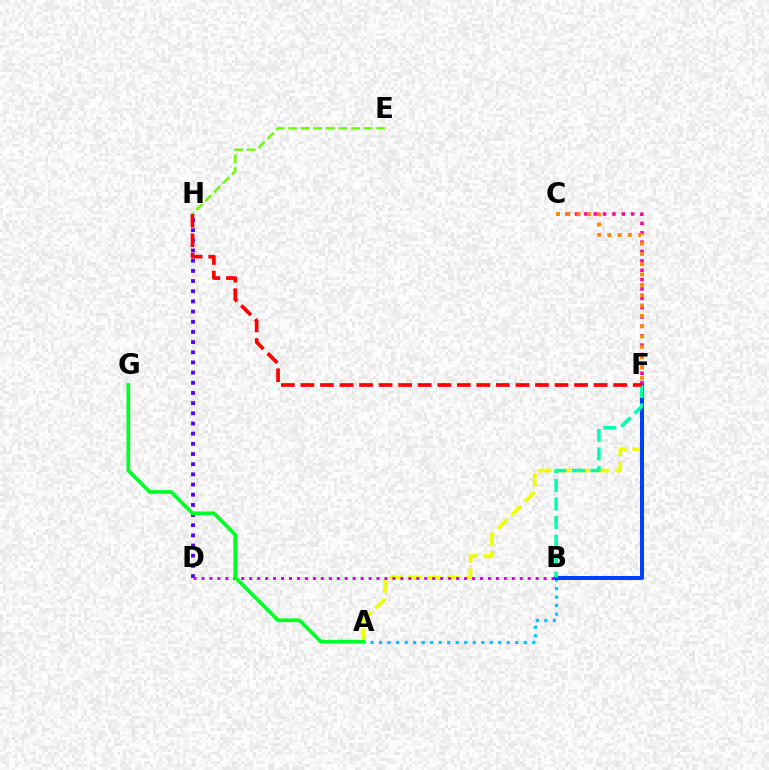{('A', 'B'): [{'color': '#00c7ff', 'line_style': 'dotted', 'thickness': 2.31}], ('D', 'H'): [{'color': '#4f00ff', 'line_style': 'dotted', 'thickness': 2.76}], ('A', 'F'): [{'color': '#eeff00', 'line_style': 'dashed', 'thickness': 2.62}], ('B', 'F'): [{'color': '#003fff', 'line_style': 'solid', 'thickness': 2.89}, {'color': '#00ffaf', 'line_style': 'dashed', 'thickness': 2.52}], ('B', 'D'): [{'color': '#d600ff', 'line_style': 'dotted', 'thickness': 2.16}], ('C', 'F'): [{'color': '#ff00a0', 'line_style': 'dotted', 'thickness': 2.54}, {'color': '#ff8800', 'line_style': 'dotted', 'thickness': 2.81}], ('A', 'G'): [{'color': '#00ff27', 'line_style': 'solid', 'thickness': 2.67}], ('E', 'H'): [{'color': '#66ff00', 'line_style': 'dashed', 'thickness': 1.71}], ('F', 'H'): [{'color': '#ff0000', 'line_style': 'dashed', 'thickness': 2.66}]}